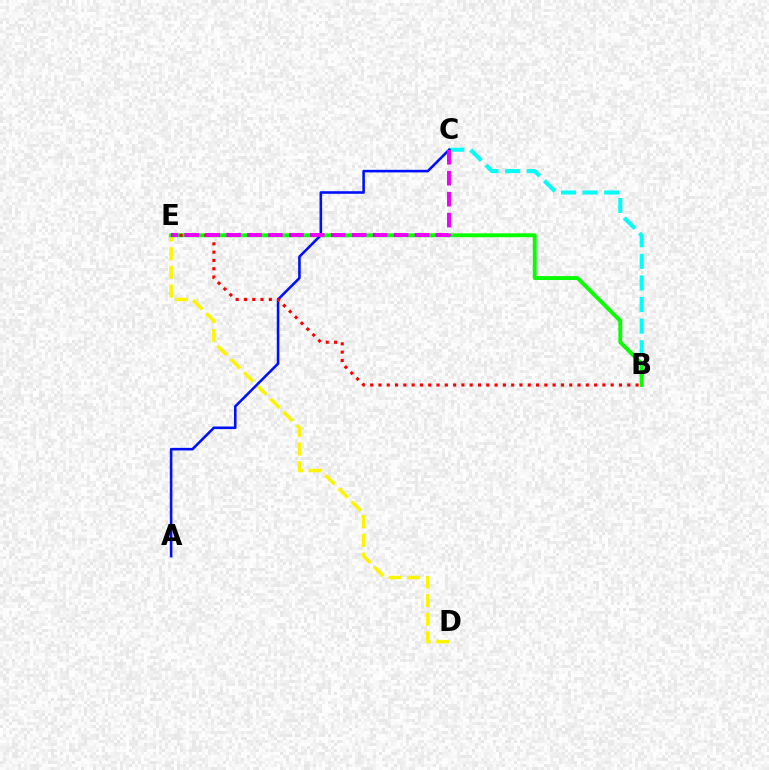{('B', 'C'): [{'color': '#00fff6', 'line_style': 'dashed', 'thickness': 2.93}], ('D', 'E'): [{'color': '#fcf500', 'line_style': 'dashed', 'thickness': 2.53}], ('B', 'E'): [{'color': '#08ff00', 'line_style': 'solid', 'thickness': 2.8}, {'color': '#ff0000', 'line_style': 'dotted', 'thickness': 2.25}], ('A', 'C'): [{'color': '#0010ff', 'line_style': 'solid', 'thickness': 1.87}], ('C', 'E'): [{'color': '#ee00ff', 'line_style': 'dashed', 'thickness': 2.84}]}